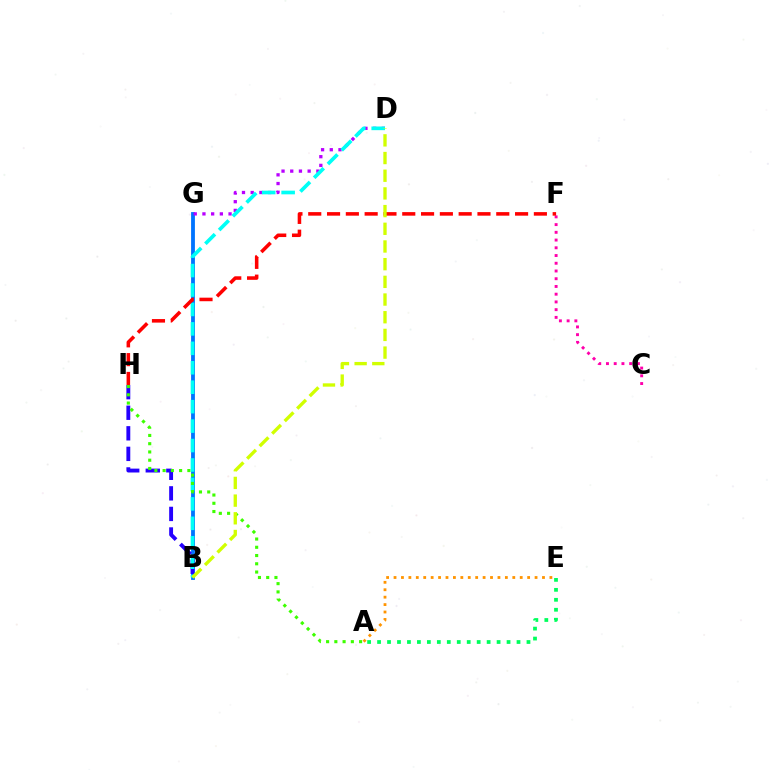{('B', 'G'): [{'color': '#0074ff', 'line_style': 'solid', 'thickness': 2.74}], ('D', 'G'): [{'color': '#b900ff', 'line_style': 'dotted', 'thickness': 2.37}], ('B', 'H'): [{'color': '#2500ff', 'line_style': 'dashed', 'thickness': 2.79}], ('C', 'F'): [{'color': '#ff00ac', 'line_style': 'dotted', 'thickness': 2.1}], ('A', 'E'): [{'color': '#ff9400', 'line_style': 'dotted', 'thickness': 2.02}, {'color': '#00ff5c', 'line_style': 'dotted', 'thickness': 2.71}], ('B', 'D'): [{'color': '#00fff6', 'line_style': 'dashed', 'thickness': 2.64}, {'color': '#d1ff00', 'line_style': 'dashed', 'thickness': 2.4}], ('A', 'H'): [{'color': '#3dff00', 'line_style': 'dotted', 'thickness': 2.24}], ('F', 'H'): [{'color': '#ff0000', 'line_style': 'dashed', 'thickness': 2.55}]}